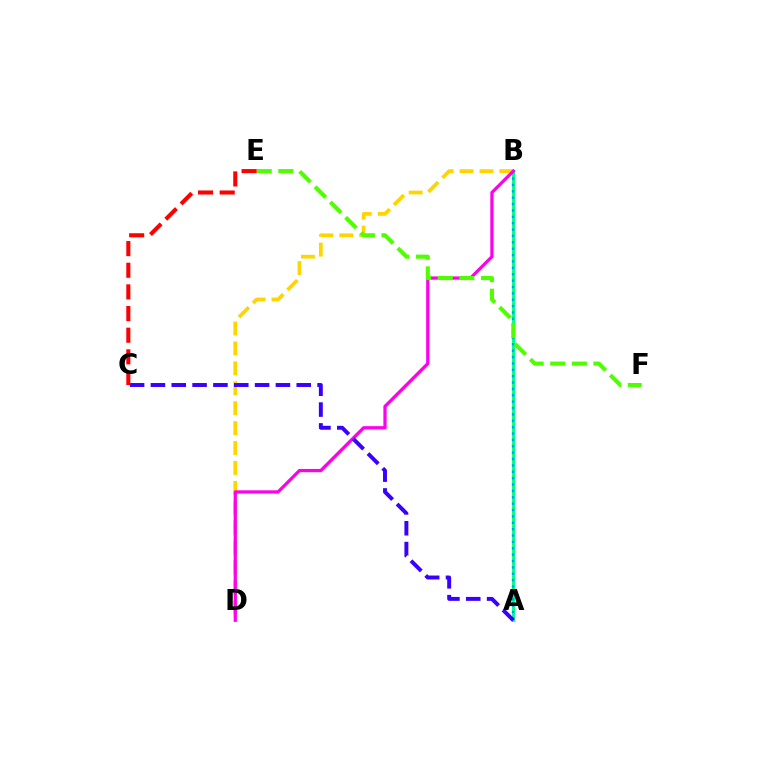{('A', 'B'): [{'color': '#00ff86', 'line_style': 'solid', 'thickness': 2.11}, {'color': '#009eff', 'line_style': 'dotted', 'thickness': 1.73}], ('B', 'D'): [{'color': '#ffd500', 'line_style': 'dashed', 'thickness': 2.71}, {'color': '#ff00ed', 'line_style': 'solid', 'thickness': 2.34}], ('E', 'F'): [{'color': '#4fff00', 'line_style': 'dashed', 'thickness': 2.94}], ('A', 'C'): [{'color': '#3700ff', 'line_style': 'dashed', 'thickness': 2.83}], ('C', 'E'): [{'color': '#ff0000', 'line_style': 'dashed', 'thickness': 2.94}]}